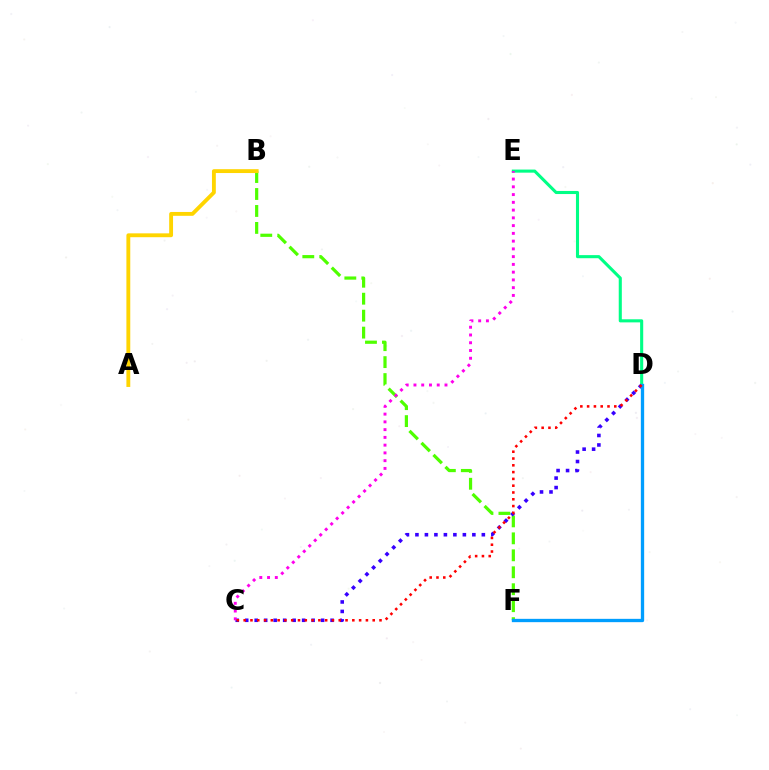{('B', 'F'): [{'color': '#4fff00', 'line_style': 'dashed', 'thickness': 2.3}], ('D', 'E'): [{'color': '#00ff86', 'line_style': 'solid', 'thickness': 2.22}], ('C', 'D'): [{'color': '#3700ff', 'line_style': 'dotted', 'thickness': 2.58}, {'color': '#ff0000', 'line_style': 'dotted', 'thickness': 1.85}], ('C', 'E'): [{'color': '#ff00ed', 'line_style': 'dotted', 'thickness': 2.11}], ('A', 'B'): [{'color': '#ffd500', 'line_style': 'solid', 'thickness': 2.78}], ('D', 'F'): [{'color': '#009eff', 'line_style': 'solid', 'thickness': 2.38}]}